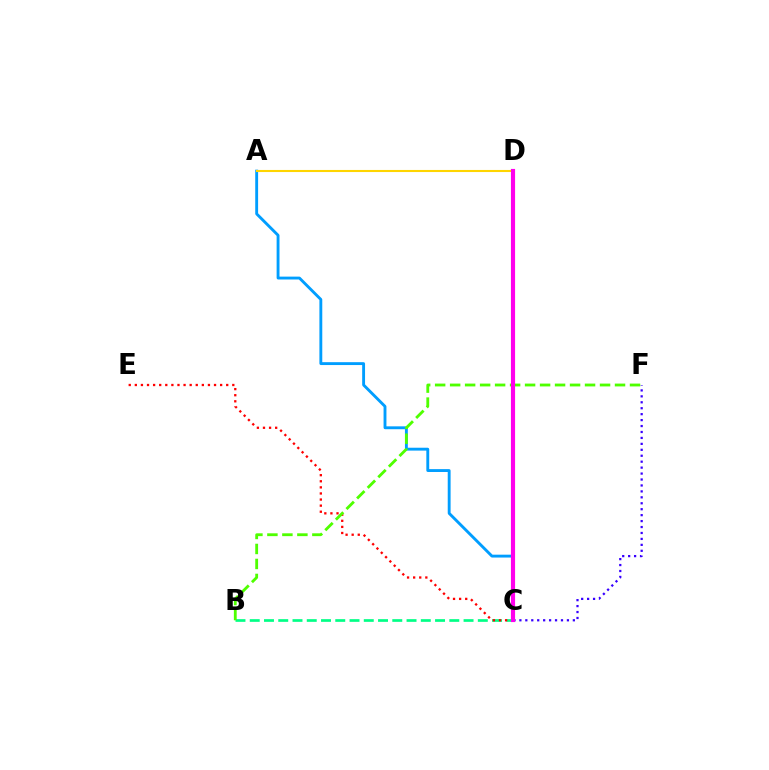{('B', 'C'): [{'color': '#00ff86', 'line_style': 'dashed', 'thickness': 1.94}], ('C', 'E'): [{'color': '#ff0000', 'line_style': 'dotted', 'thickness': 1.66}], ('A', 'C'): [{'color': '#009eff', 'line_style': 'solid', 'thickness': 2.07}], ('C', 'F'): [{'color': '#3700ff', 'line_style': 'dotted', 'thickness': 1.61}], ('A', 'D'): [{'color': '#ffd500', 'line_style': 'solid', 'thickness': 1.51}], ('B', 'F'): [{'color': '#4fff00', 'line_style': 'dashed', 'thickness': 2.04}], ('C', 'D'): [{'color': '#ff00ed', 'line_style': 'solid', 'thickness': 2.98}]}